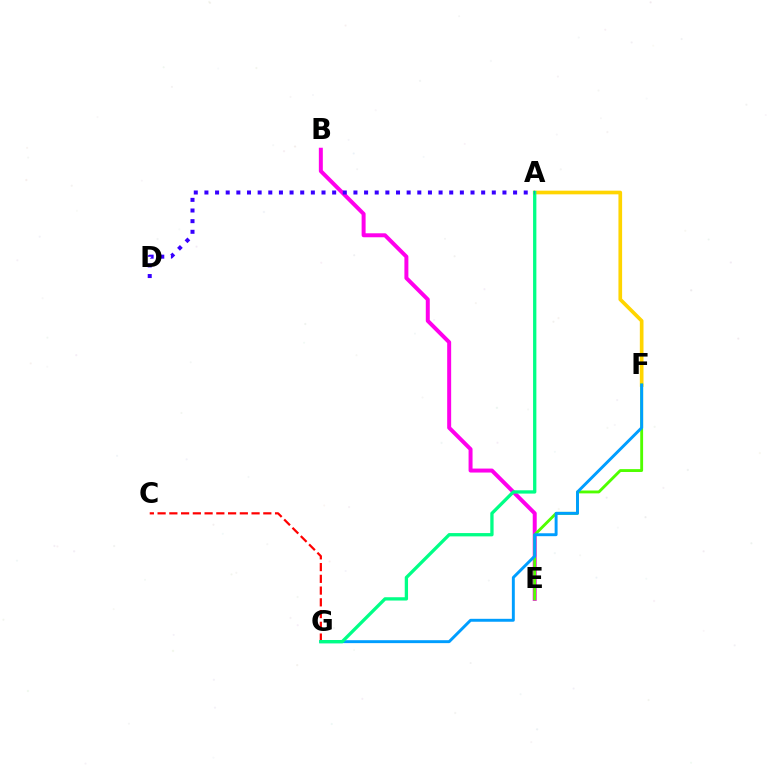{('A', 'F'): [{'color': '#ffd500', 'line_style': 'solid', 'thickness': 2.64}], ('C', 'G'): [{'color': '#ff0000', 'line_style': 'dashed', 'thickness': 1.6}], ('B', 'E'): [{'color': '#ff00ed', 'line_style': 'solid', 'thickness': 2.86}], ('E', 'F'): [{'color': '#4fff00', 'line_style': 'solid', 'thickness': 2.06}], ('F', 'G'): [{'color': '#009eff', 'line_style': 'solid', 'thickness': 2.11}], ('A', 'G'): [{'color': '#00ff86', 'line_style': 'solid', 'thickness': 2.38}], ('A', 'D'): [{'color': '#3700ff', 'line_style': 'dotted', 'thickness': 2.89}]}